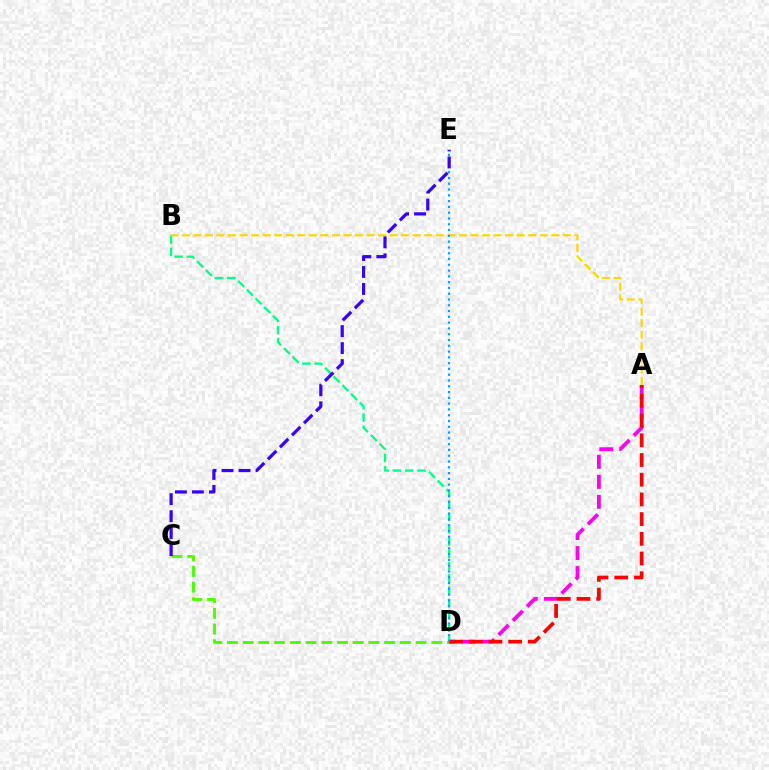{('C', 'D'): [{'color': '#4fff00', 'line_style': 'dashed', 'thickness': 2.14}], ('A', 'D'): [{'color': '#ff00ed', 'line_style': 'dashed', 'thickness': 2.72}, {'color': '#ff0000', 'line_style': 'dashed', 'thickness': 2.68}], ('B', 'D'): [{'color': '#00ff86', 'line_style': 'dashed', 'thickness': 1.67}], ('A', 'B'): [{'color': '#ffd500', 'line_style': 'dashed', 'thickness': 1.57}], ('D', 'E'): [{'color': '#009eff', 'line_style': 'dotted', 'thickness': 1.57}], ('C', 'E'): [{'color': '#3700ff', 'line_style': 'dashed', 'thickness': 2.31}]}